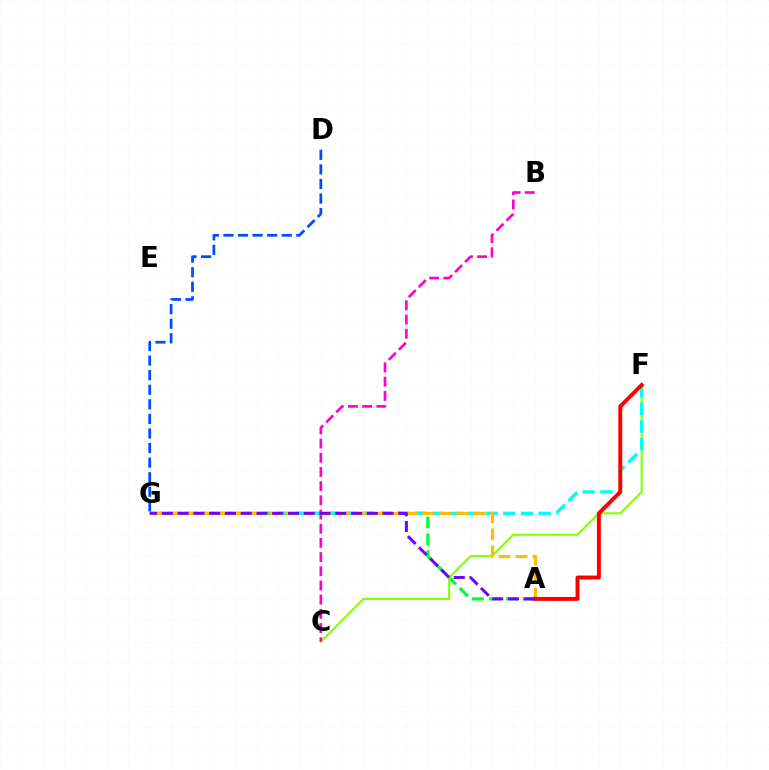{('A', 'G'): [{'color': '#00ff39', 'line_style': 'dashed', 'thickness': 2.3}, {'color': '#ffbd00', 'line_style': 'dashed', 'thickness': 2.31}, {'color': '#7200ff', 'line_style': 'dashed', 'thickness': 2.14}], ('C', 'F'): [{'color': '#84ff00', 'line_style': 'solid', 'thickness': 1.53}], ('F', 'G'): [{'color': '#00fff6', 'line_style': 'dashed', 'thickness': 2.4}], ('B', 'C'): [{'color': '#ff00cf', 'line_style': 'dashed', 'thickness': 1.93}], ('D', 'G'): [{'color': '#004bff', 'line_style': 'dashed', 'thickness': 1.98}], ('A', 'F'): [{'color': '#ff0000', 'line_style': 'solid', 'thickness': 2.83}]}